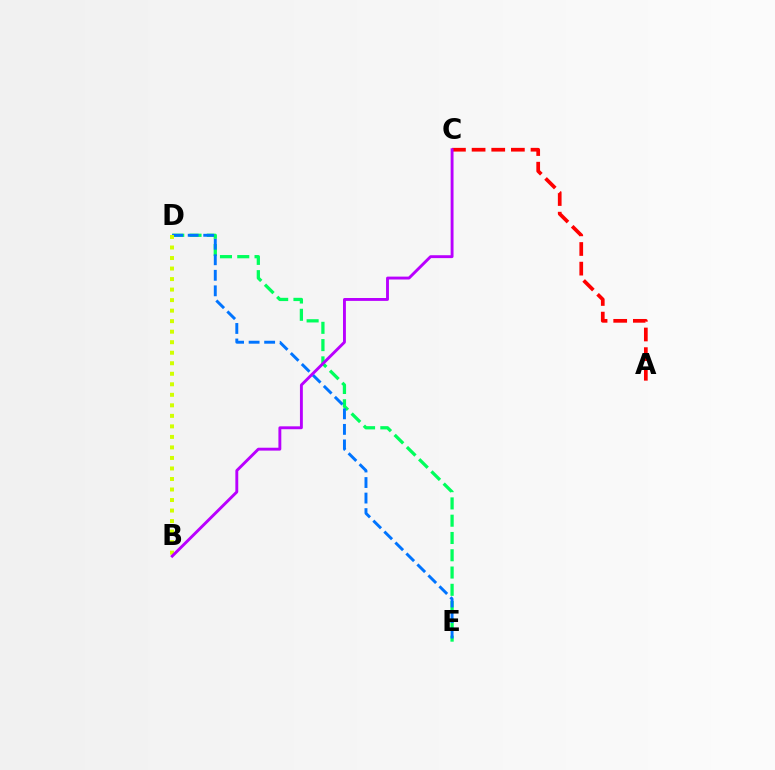{('D', 'E'): [{'color': '#00ff5c', 'line_style': 'dashed', 'thickness': 2.35}, {'color': '#0074ff', 'line_style': 'dashed', 'thickness': 2.11}], ('A', 'C'): [{'color': '#ff0000', 'line_style': 'dashed', 'thickness': 2.67}], ('B', 'D'): [{'color': '#d1ff00', 'line_style': 'dotted', 'thickness': 2.86}], ('B', 'C'): [{'color': '#b900ff', 'line_style': 'solid', 'thickness': 2.08}]}